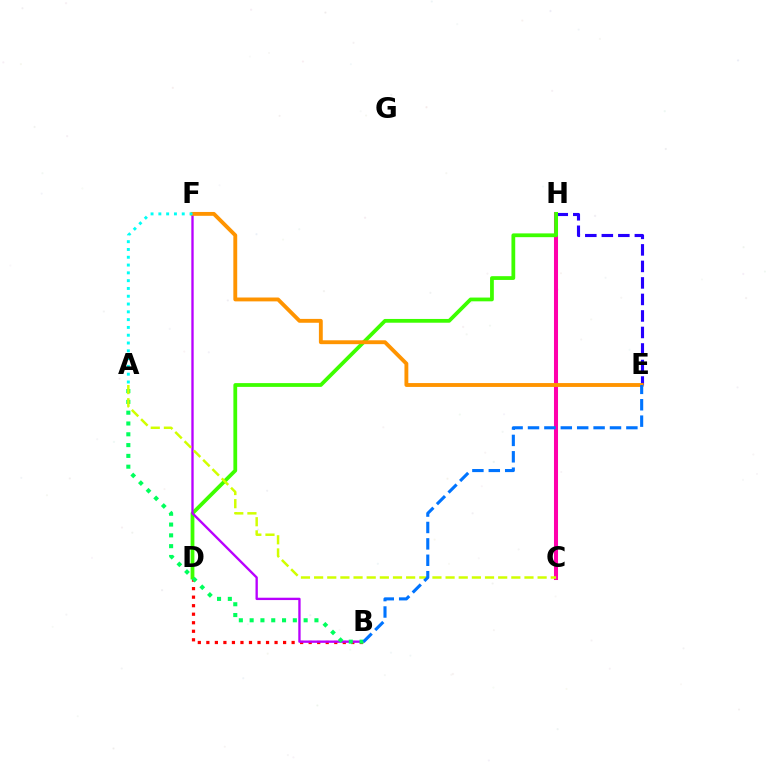{('B', 'D'): [{'color': '#ff0000', 'line_style': 'dotted', 'thickness': 2.32}], ('E', 'H'): [{'color': '#2500ff', 'line_style': 'dashed', 'thickness': 2.24}], ('C', 'H'): [{'color': '#ff00ac', 'line_style': 'solid', 'thickness': 2.91}], ('D', 'H'): [{'color': '#3dff00', 'line_style': 'solid', 'thickness': 2.71}], ('B', 'F'): [{'color': '#b900ff', 'line_style': 'solid', 'thickness': 1.69}], ('E', 'F'): [{'color': '#ff9400', 'line_style': 'solid', 'thickness': 2.78}], ('A', 'B'): [{'color': '#00ff5c', 'line_style': 'dotted', 'thickness': 2.93}], ('A', 'C'): [{'color': '#d1ff00', 'line_style': 'dashed', 'thickness': 1.79}], ('B', 'E'): [{'color': '#0074ff', 'line_style': 'dashed', 'thickness': 2.23}], ('A', 'F'): [{'color': '#00fff6', 'line_style': 'dotted', 'thickness': 2.12}]}